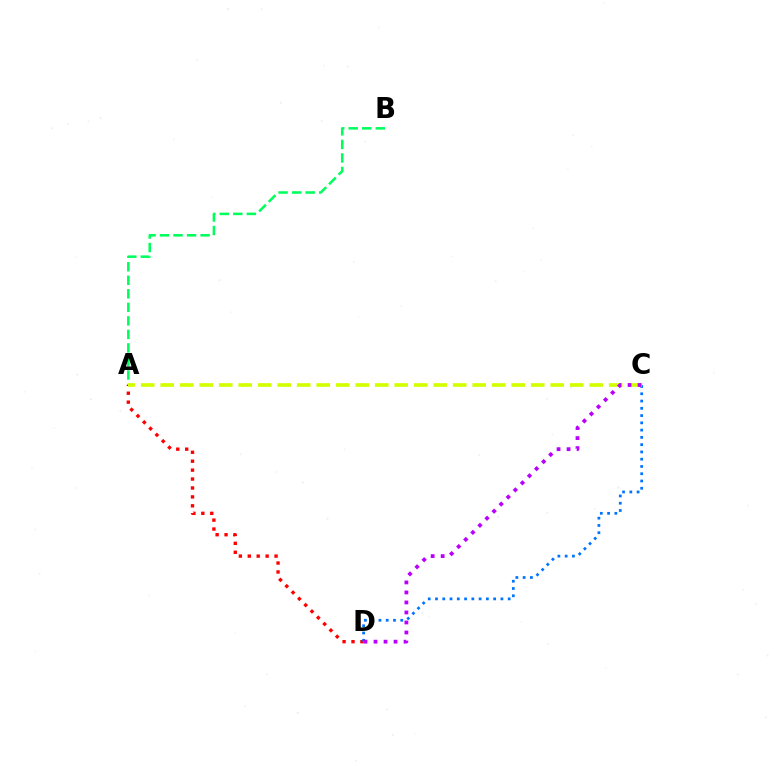{('A', 'B'): [{'color': '#00ff5c', 'line_style': 'dashed', 'thickness': 1.84}], ('A', 'D'): [{'color': '#ff0000', 'line_style': 'dotted', 'thickness': 2.42}], ('C', 'D'): [{'color': '#0074ff', 'line_style': 'dotted', 'thickness': 1.97}, {'color': '#b900ff', 'line_style': 'dotted', 'thickness': 2.72}], ('A', 'C'): [{'color': '#d1ff00', 'line_style': 'dashed', 'thickness': 2.65}]}